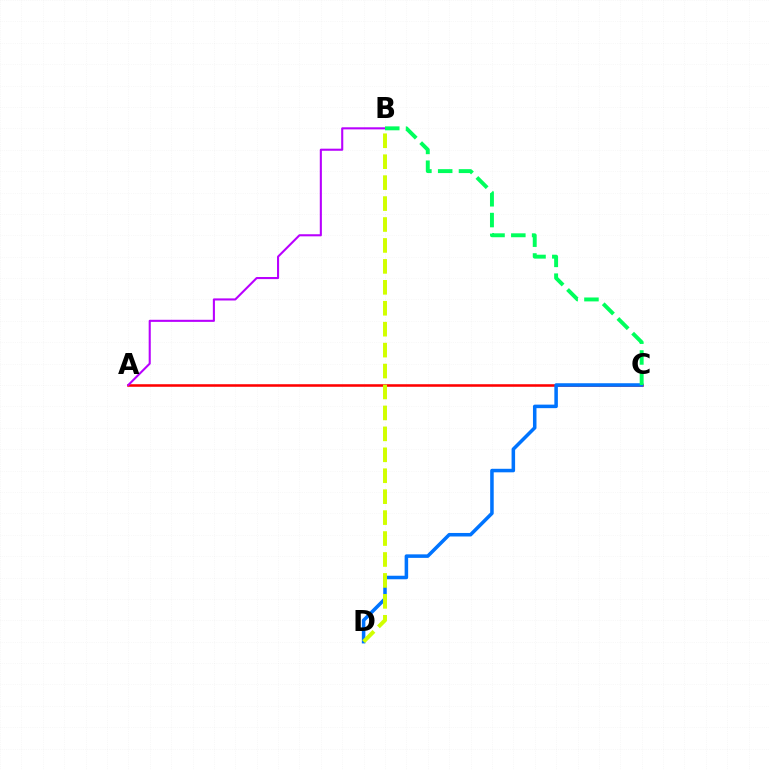{('A', 'C'): [{'color': '#ff0000', 'line_style': 'solid', 'thickness': 1.84}], ('A', 'B'): [{'color': '#b900ff', 'line_style': 'solid', 'thickness': 1.51}], ('C', 'D'): [{'color': '#0074ff', 'line_style': 'solid', 'thickness': 2.54}], ('B', 'C'): [{'color': '#00ff5c', 'line_style': 'dashed', 'thickness': 2.82}], ('B', 'D'): [{'color': '#d1ff00', 'line_style': 'dashed', 'thickness': 2.84}]}